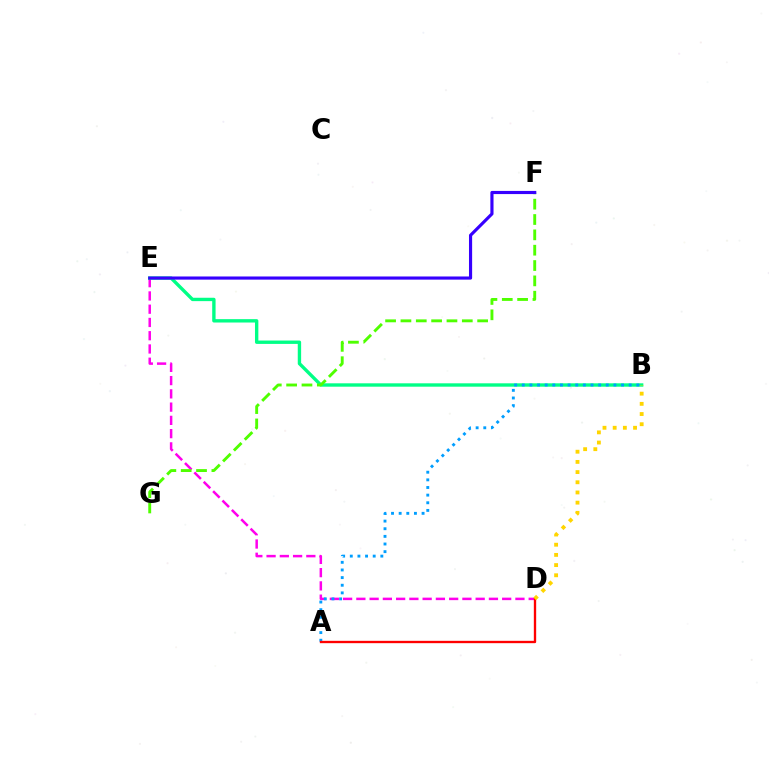{('D', 'E'): [{'color': '#ff00ed', 'line_style': 'dashed', 'thickness': 1.8}], ('B', 'E'): [{'color': '#00ff86', 'line_style': 'solid', 'thickness': 2.43}], ('A', 'B'): [{'color': '#009eff', 'line_style': 'dotted', 'thickness': 2.08}], ('F', 'G'): [{'color': '#4fff00', 'line_style': 'dashed', 'thickness': 2.08}], ('A', 'D'): [{'color': '#ff0000', 'line_style': 'solid', 'thickness': 1.69}], ('E', 'F'): [{'color': '#3700ff', 'line_style': 'solid', 'thickness': 2.27}], ('B', 'D'): [{'color': '#ffd500', 'line_style': 'dotted', 'thickness': 2.77}]}